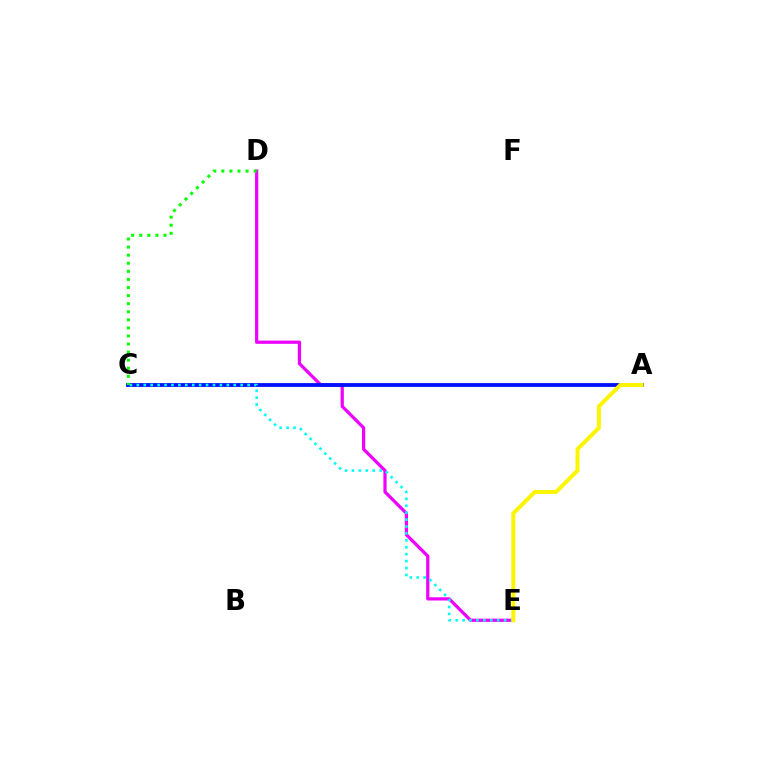{('A', 'C'): [{'color': '#ff0000', 'line_style': 'solid', 'thickness': 1.54}, {'color': '#0010ff', 'line_style': 'solid', 'thickness': 2.74}], ('D', 'E'): [{'color': '#ee00ff', 'line_style': 'solid', 'thickness': 2.32}], ('C', 'E'): [{'color': '#00fff6', 'line_style': 'dotted', 'thickness': 1.88}], ('A', 'E'): [{'color': '#fcf500', 'line_style': 'solid', 'thickness': 2.86}], ('C', 'D'): [{'color': '#08ff00', 'line_style': 'dotted', 'thickness': 2.2}]}